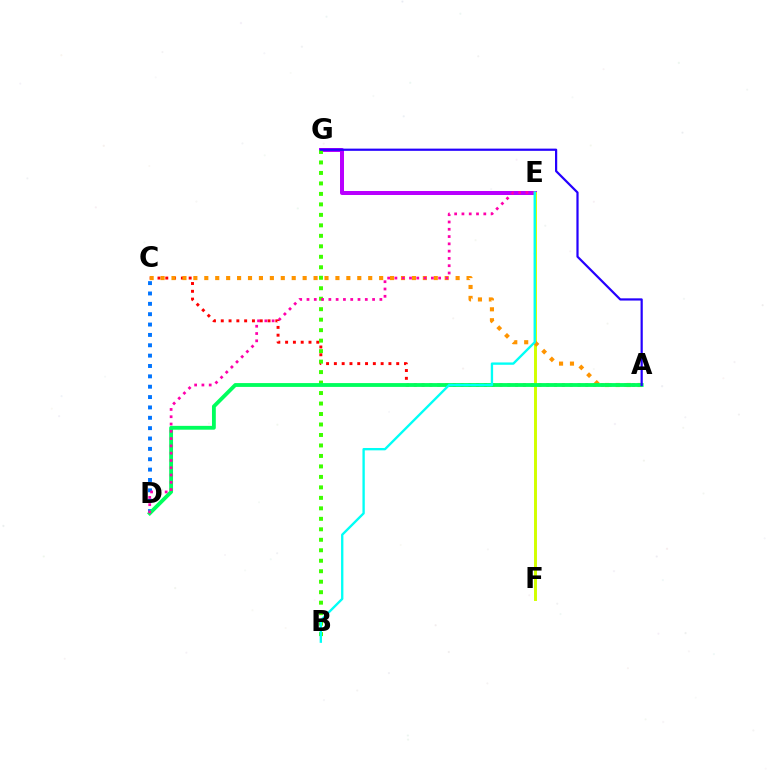{('C', 'D'): [{'color': '#0074ff', 'line_style': 'dotted', 'thickness': 2.81}], ('A', 'C'): [{'color': '#ff0000', 'line_style': 'dotted', 'thickness': 2.12}, {'color': '#ff9400', 'line_style': 'dotted', 'thickness': 2.97}], ('E', 'G'): [{'color': '#b900ff', 'line_style': 'solid', 'thickness': 2.87}], ('E', 'F'): [{'color': '#d1ff00', 'line_style': 'solid', 'thickness': 2.12}], ('B', 'G'): [{'color': '#3dff00', 'line_style': 'dotted', 'thickness': 2.85}], ('A', 'D'): [{'color': '#00ff5c', 'line_style': 'solid', 'thickness': 2.76}], ('A', 'G'): [{'color': '#2500ff', 'line_style': 'solid', 'thickness': 1.59}], ('D', 'E'): [{'color': '#ff00ac', 'line_style': 'dotted', 'thickness': 1.98}], ('B', 'E'): [{'color': '#00fff6', 'line_style': 'solid', 'thickness': 1.69}]}